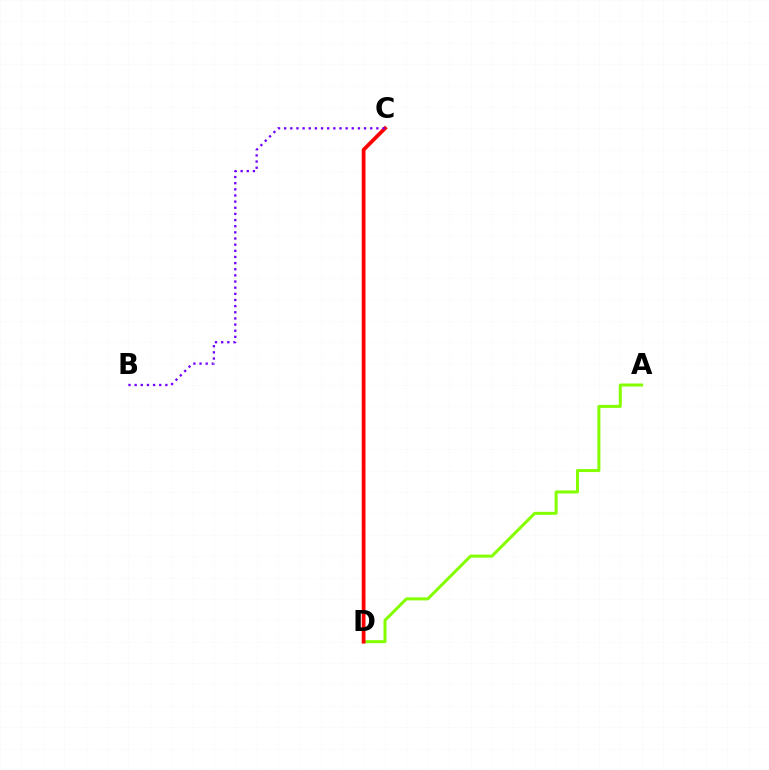{('A', 'D'): [{'color': '#84ff00', 'line_style': 'solid', 'thickness': 2.17}], ('C', 'D'): [{'color': '#00fff6', 'line_style': 'dotted', 'thickness': 1.5}, {'color': '#ff0000', 'line_style': 'solid', 'thickness': 2.71}], ('B', 'C'): [{'color': '#7200ff', 'line_style': 'dotted', 'thickness': 1.67}]}